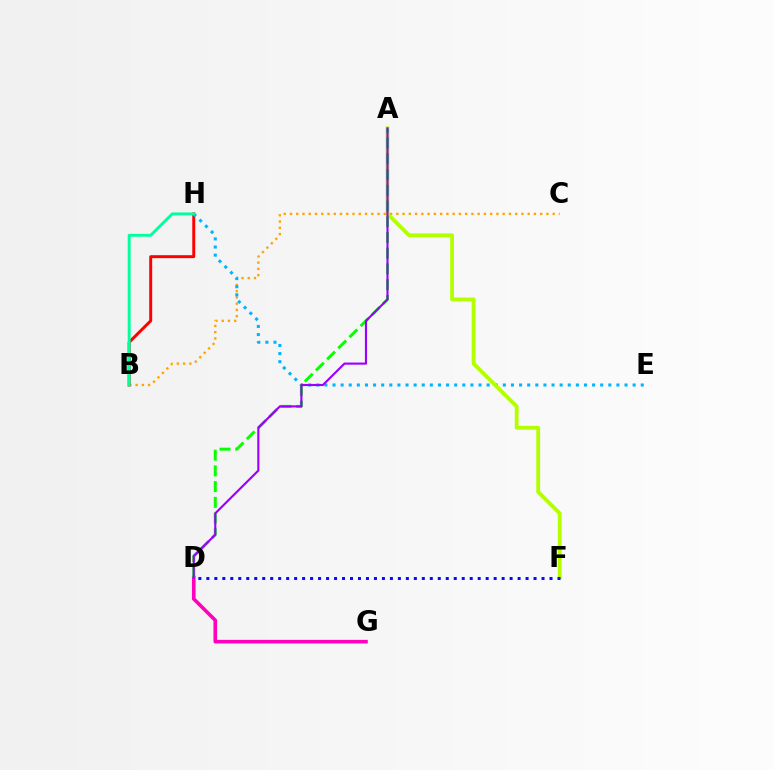{('D', 'G'): [{'color': '#ff00bd', 'line_style': 'solid', 'thickness': 2.6}], ('B', 'C'): [{'color': '#ffa500', 'line_style': 'dotted', 'thickness': 1.7}], ('B', 'H'): [{'color': '#ff0000', 'line_style': 'solid', 'thickness': 2.13}, {'color': '#00ff9d', 'line_style': 'solid', 'thickness': 2.09}], ('E', 'H'): [{'color': '#00b5ff', 'line_style': 'dotted', 'thickness': 2.2}], ('A', 'F'): [{'color': '#b3ff00', 'line_style': 'solid', 'thickness': 2.75}], ('A', 'D'): [{'color': '#08ff00', 'line_style': 'dashed', 'thickness': 2.14}, {'color': '#9b00ff', 'line_style': 'solid', 'thickness': 1.54}], ('D', 'F'): [{'color': '#0010ff', 'line_style': 'dotted', 'thickness': 2.17}]}